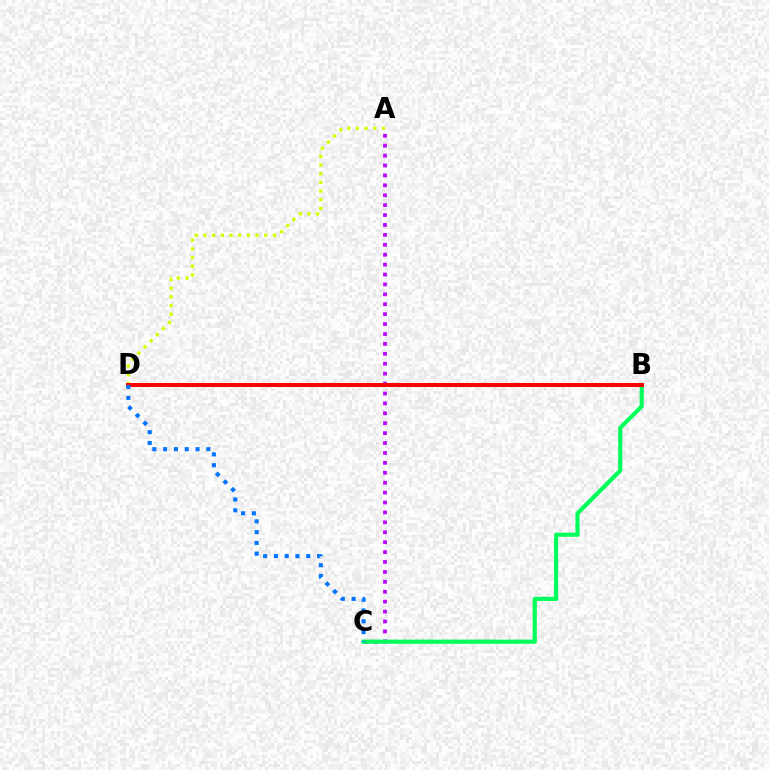{('A', 'C'): [{'color': '#b900ff', 'line_style': 'dotted', 'thickness': 2.69}], ('A', 'D'): [{'color': '#d1ff00', 'line_style': 'dotted', 'thickness': 2.36}], ('B', 'C'): [{'color': '#00ff5c', 'line_style': 'solid', 'thickness': 3.0}], ('B', 'D'): [{'color': '#ff0000', 'line_style': 'solid', 'thickness': 2.88}], ('C', 'D'): [{'color': '#0074ff', 'line_style': 'dotted', 'thickness': 2.93}]}